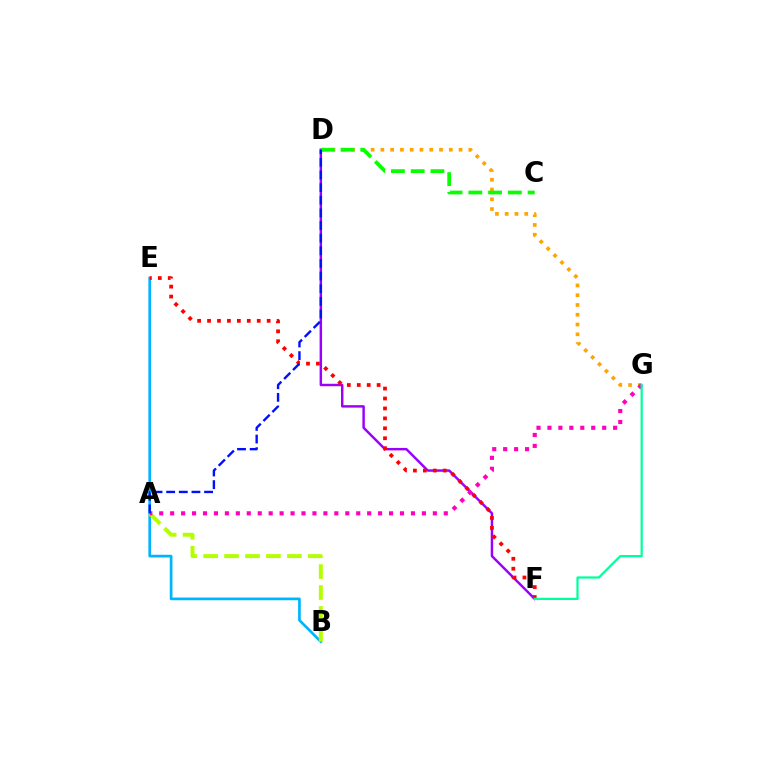{('B', 'E'): [{'color': '#00b5ff', 'line_style': 'solid', 'thickness': 1.94}], ('D', 'G'): [{'color': '#ffa500', 'line_style': 'dotted', 'thickness': 2.66}], ('D', 'F'): [{'color': '#9b00ff', 'line_style': 'solid', 'thickness': 1.77}], ('A', 'B'): [{'color': '#b3ff00', 'line_style': 'dashed', 'thickness': 2.85}], ('C', 'D'): [{'color': '#08ff00', 'line_style': 'dashed', 'thickness': 2.68}], ('A', 'G'): [{'color': '#ff00bd', 'line_style': 'dotted', 'thickness': 2.97}], ('E', 'F'): [{'color': '#ff0000', 'line_style': 'dotted', 'thickness': 2.7}], ('A', 'D'): [{'color': '#0010ff', 'line_style': 'dashed', 'thickness': 1.72}], ('F', 'G'): [{'color': '#00ff9d', 'line_style': 'solid', 'thickness': 1.6}]}